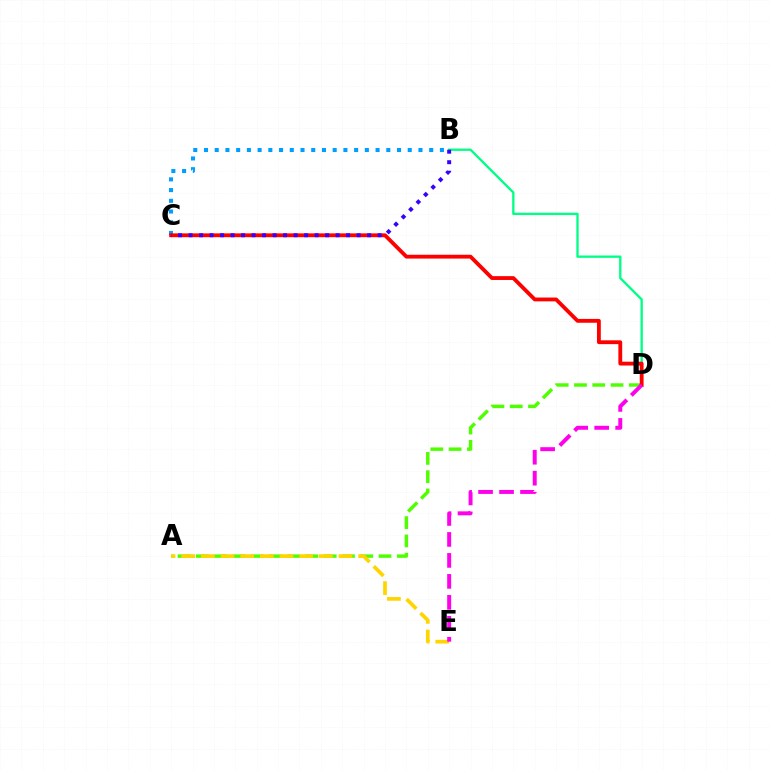{('B', 'C'): [{'color': '#009eff', 'line_style': 'dotted', 'thickness': 2.91}, {'color': '#3700ff', 'line_style': 'dotted', 'thickness': 2.85}], ('A', 'D'): [{'color': '#4fff00', 'line_style': 'dashed', 'thickness': 2.48}], ('A', 'E'): [{'color': '#ffd500', 'line_style': 'dashed', 'thickness': 2.67}], ('B', 'D'): [{'color': '#00ff86', 'line_style': 'solid', 'thickness': 1.67}], ('C', 'D'): [{'color': '#ff0000', 'line_style': 'solid', 'thickness': 2.76}], ('D', 'E'): [{'color': '#ff00ed', 'line_style': 'dashed', 'thickness': 2.85}]}